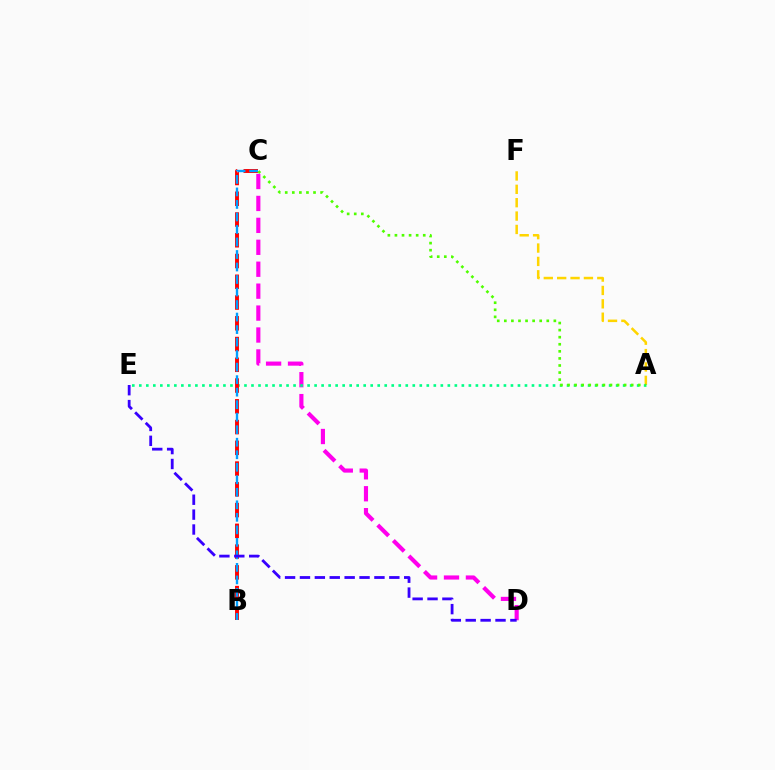{('A', 'F'): [{'color': '#ffd500', 'line_style': 'dashed', 'thickness': 1.82}], ('C', 'D'): [{'color': '#ff00ed', 'line_style': 'dashed', 'thickness': 2.98}], ('A', 'E'): [{'color': '#00ff86', 'line_style': 'dotted', 'thickness': 1.91}], ('B', 'C'): [{'color': '#ff0000', 'line_style': 'dashed', 'thickness': 2.82}, {'color': '#009eff', 'line_style': 'dashed', 'thickness': 1.7}], ('A', 'C'): [{'color': '#4fff00', 'line_style': 'dotted', 'thickness': 1.92}], ('D', 'E'): [{'color': '#3700ff', 'line_style': 'dashed', 'thickness': 2.02}]}